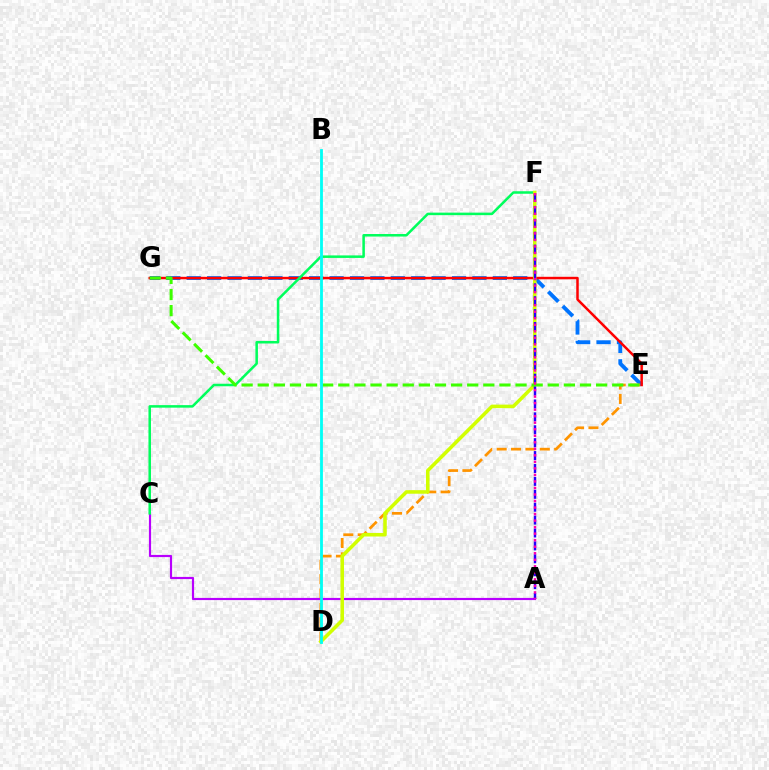{('E', 'G'): [{'color': '#0074ff', 'line_style': 'dashed', 'thickness': 2.77}, {'color': '#ff0000', 'line_style': 'solid', 'thickness': 1.79}, {'color': '#3dff00', 'line_style': 'dashed', 'thickness': 2.19}], ('D', 'E'): [{'color': '#ff9400', 'line_style': 'dashed', 'thickness': 1.95}], ('A', 'C'): [{'color': '#b900ff', 'line_style': 'solid', 'thickness': 1.56}], ('C', 'F'): [{'color': '#00ff5c', 'line_style': 'solid', 'thickness': 1.82}], ('D', 'F'): [{'color': '#d1ff00', 'line_style': 'solid', 'thickness': 2.56}], ('A', 'F'): [{'color': '#2500ff', 'line_style': 'dashed', 'thickness': 1.75}, {'color': '#ff00ac', 'line_style': 'dotted', 'thickness': 1.77}], ('B', 'D'): [{'color': '#00fff6', 'line_style': 'solid', 'thickness': 2.02}]}